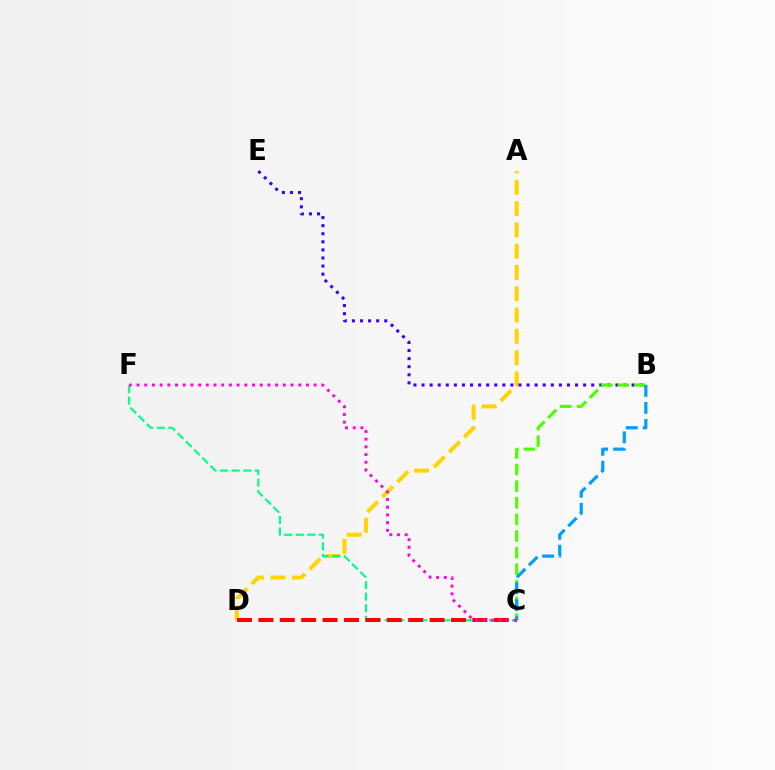{('A', 'D'): [{'color': '#ffd500', 'line_style': 'dashed', 'thickness': 2.89}], ('C', 'F'): [{'color': '#00ff86', 'line_style': 'dashed', 'thickness': 1.57}, {'color': '#ff00ed', 'line_style': 'dotted', 'thickness': 2.09}], ('C', 'D'): [{'color': '#ff0000', 'line_style': 'dashed', 'thickness': 2.91}], ('B', 'E'): [{'color': '#3700ff', 'line_style': 'dotted', 'thickness': 2.2}], ('B', 'C'): [{'color': '#4fff00', 'line_style': 'dashed', 'thickness': 2.26}, {'color': '#009eff', 'line_style': 'dashed', 'thickness': 2.31}]}